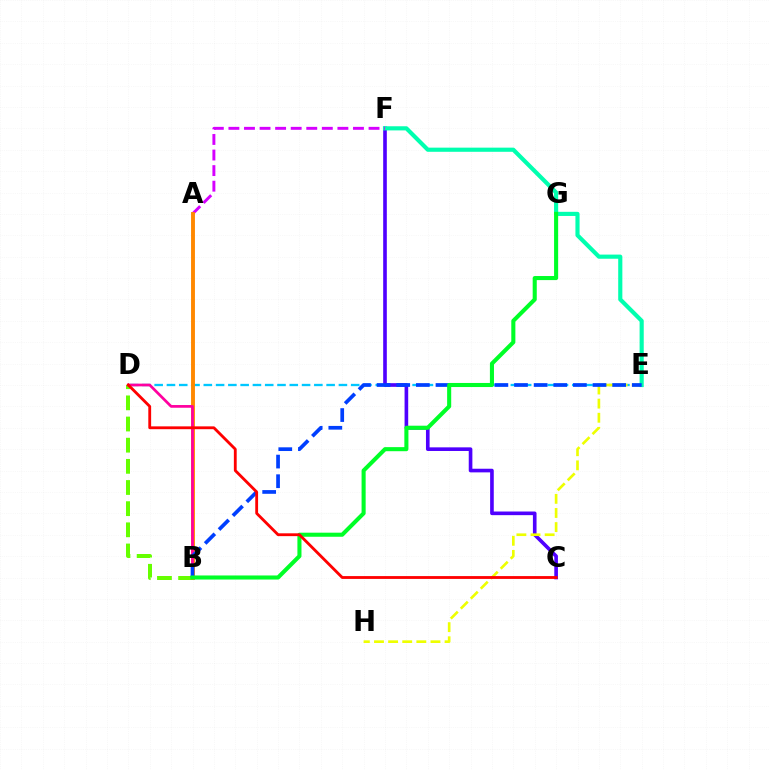{('D', 'E'): [{'color': '#00c7ff', 'line_style': 'dashed', 'thickness': 1.67}], ('C', 'F'): [{'color': '#4f00ff', 'line_style': 'solid', 'thickness': 2.62}], ('B', 'D'): [{'color': '#66ff00', 'line_style': 'dashed', 'thickness': 2.87}, {'color': '#ff00a0', 'line_style': 'solid', 'thickness': 1.96}], ('E', 'H'): [{'color': '#eeff00', 'line_style': 'dashed', 'thickness': 1.92}], ('E', 'F'): [{'color': '#00ffaf', 'line_style': 'solid', 'thickness': 2.98}], ('A', 'F'): [{'color': '#d600ff', 'line_style': 'dashed', 'thickness': 2.12}], ('A', 'B'): [{'color': '#ff8800', 'line_style': 'solid', 'thickness': 2.81}], ('B', 'E'): [{'color': '#003fff', 'line_style': 'dashed', 'thickness': 2.67}], ('B', 'G'): [{'color': '#00ff27', 'line_style': 'solid', 'thickness': 2.93}], ('C', 'D'): [{'color': '#ff0000', 'line_style': 'solid', 'thickness': 2.04}]}